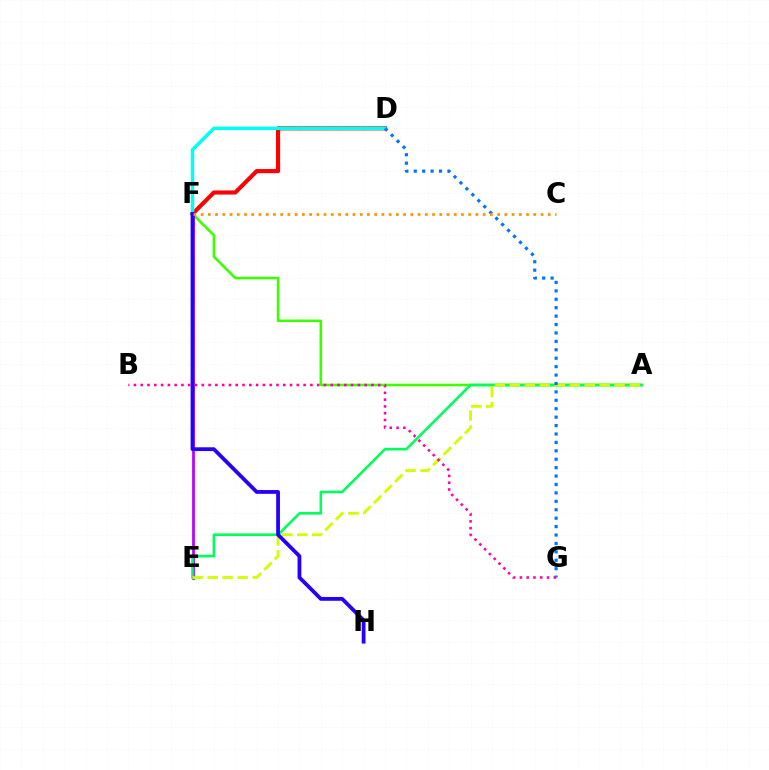{('D', 'F'): [{'color': '#ff0000', 'line_style': 'solid', 'thickness': 2.96}, {'color': '#00fff6', 'line_style': 'solid', 'thickness': 2.51}], ('A', 'F'): [{'color': '#3dff00', 'line_style': 'solid', 'thickness': 1.87}], ('E', 'F'): [{'color': '#b900ff', 'line_style': 'solid', 'thickness': 1.97}], ('A', 'E'): [{'color': '#00ff5c', 'line_style': 'solid', 'thickness': 1.88}, {'color': '#d1ff00', 'line_style': 'dashed', 'thickness': 2.04}], ('D', 'G'): [{'color': '#0074ff', 'line_style': 'dotted', 'thickness': 2.29}], ('F', 'H'): [{'color': '#2500ff', 'line_style': 'solid', 'thickness': 2.72}], ('C', 'F'): [{'color': '#ff9400', 'line_style': 'dotted', 'thickness': 1.96}], ('B', 'G'): [{'color': '#ff00ac', 'line_style': 'dotted', 'thickness': 1.84}]}